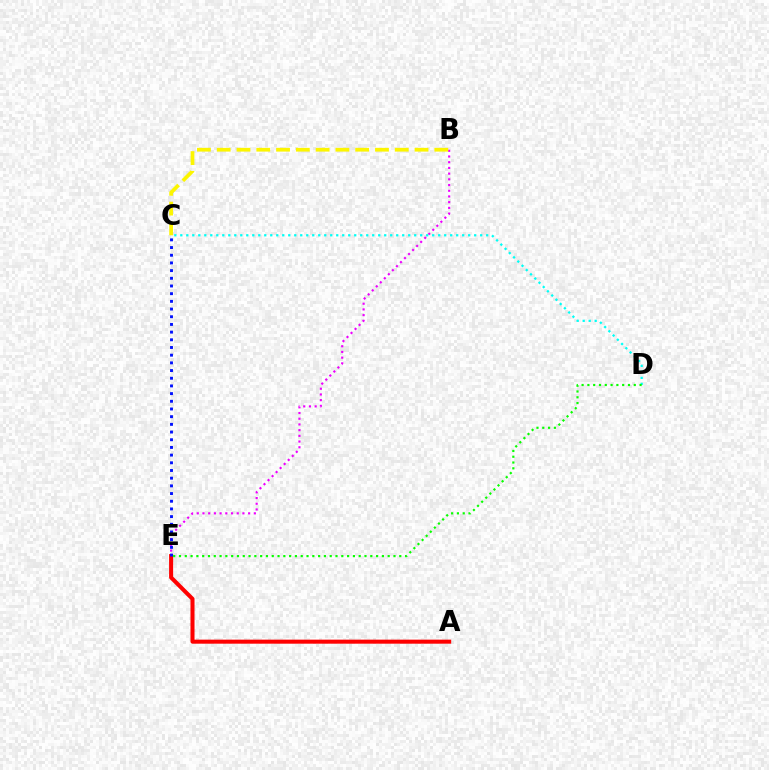{('B', 'E'): [{'color': '#ee00ff', 'line_style': 'dotted', 'thickness': 1.55}], ('C', 'D'): [{'color': '#00fff6', 'line_style': 'dotted', 'thickness': 1.63}], ('A', 'E'): [{'color': '#ff0000', 'line_style': 'solid', 'thickness': 2.91}], ('D', 'E'): [{'color': '#08ff00', 'line_style': 'dotted', 'thickness': 1.58}], ('C', 'E'): [{'color': '#0010ff', 'line_style': 'dotted', 'thickness': 2.09}], ('B', 'C'): [{'color': '#fcf500', 'line_style': 'dashed', 'thickness': 2.69}]}